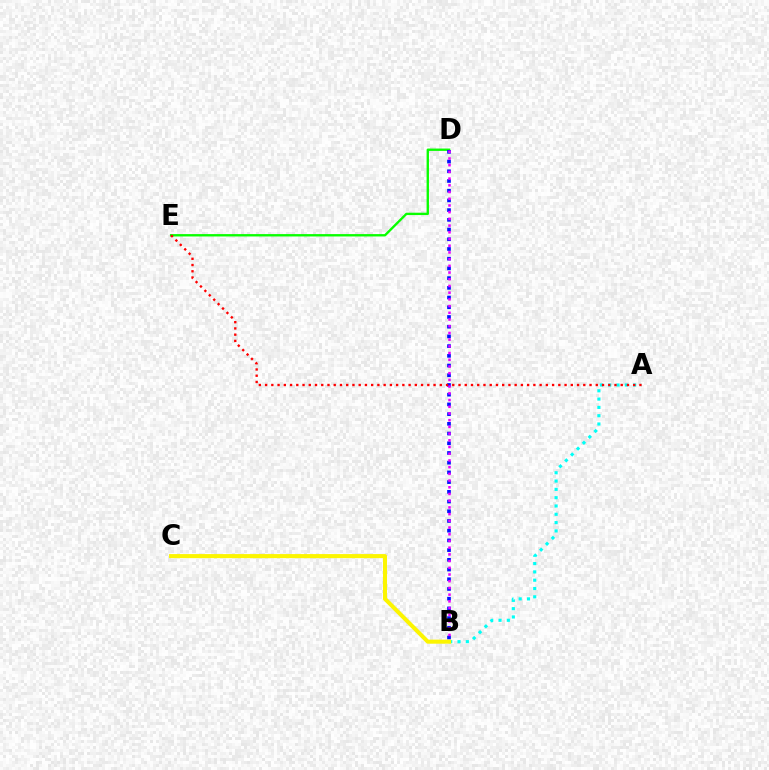{('D', 'E'): [{'color': '#08ff00', 'line_style': 'solid', 'thickness': 1.7}], ('B', 'D'): [{'color': '#0010ff', 'line_style': 'dotted', 'thickness': 2.64}, {'color': '#ee00ff', 'line_style': 'dotted', 'thickness': 1.82}], ('A', 'B'): [{'color': '#00fff6', 'line_style': 'dotted', 'thickness': 2.26}], ('A', 'E'): [{'color': '#ff0000', 'line_style': 'dotted', 'thickness': 1.7}], ('B', 'C'): [{'color': '#fcf500', 'line_style': 'solid', 'thickness': 2.92}]}